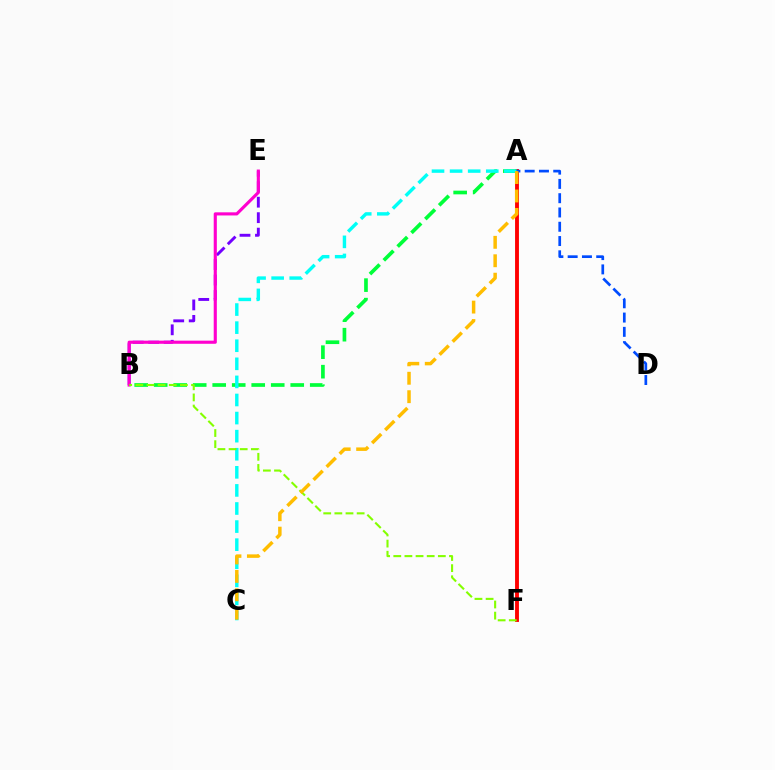{('A', 'F'): [{'color': '#ff0000', 'line_style': 'solid', 'thickness': 2.78}], ('B', 'E'): [{'color': '#7200ff', 'line_style': 'dashed', 'thickness': 2.1}, {'color': '#ff00cf', 'line_style': 'solid', 'thickness': 2.25}], ('A', 'B'): [{'color': '#00ff39', 'line_style': 'dashed', 'thickness': 2.65}], ('A', 'C'): [{'color': '#00fff6', 'line_style': 'dashed', 'thickness': 2.46}, {'color': '#ffbd00', 'line_style': 'dashed', 'thickness': 2.5}], ('B', 'F'): [{'color': '#84ff00', 'line_style': 'dashed', 'thickness': 1.51}], ('A', 'D'): [{'color': '#004bff', 'line_style': 'dashed', 'thickness': 1.94}]}